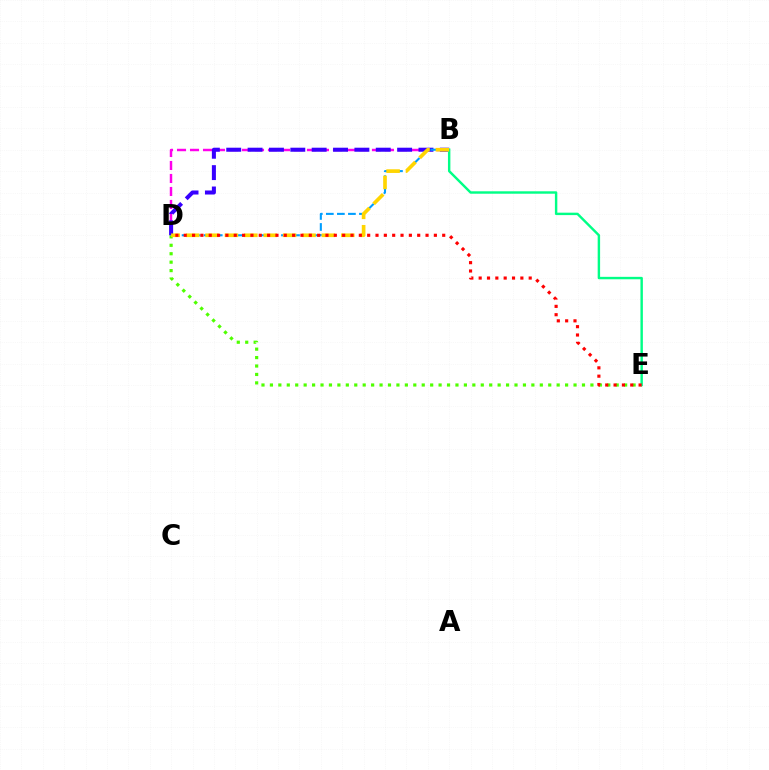{('D', 'E'): [{'color': '#4fff00', 'line_style': 'dotted', 'thickness': 2.29}, {'color': '#ff0000', 'line_style': 'dotted', 'thickness': 2.27}], ('B', 'D'): [{'color': '#ff00ed', 'line_style': 'dashed', 'thickness': 1.77}, {'color': '#3700ff', 'line_style': 'dashed', 'thickness': 2.9}, {'color': '#009eff', 'line_style': 'dashed', 'thickness': 1.5}, {'color': '#ffd500', 'line_style': 'dashed', 'thickness': 2.63}], ('B', 'E'): [{'color': '#00ff86', 'line_style': 'solid', 'thickness': 1.75}]}